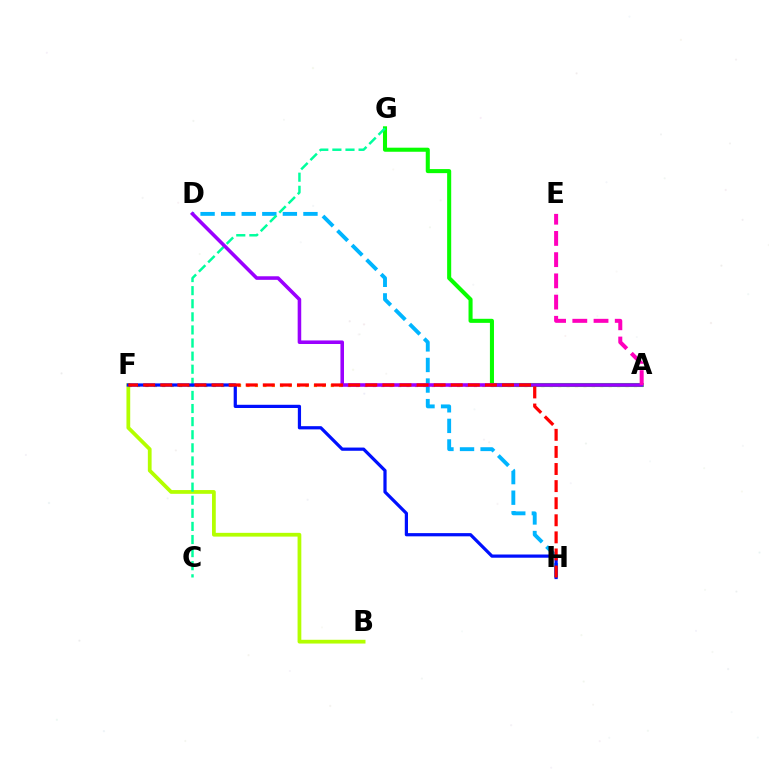{('A', 'F'): [{'color': '#ffa500', 'line_style': 'dotted', 'thickness': 2.29}], ('D', 'H'): [{'color': '#00b5ff', 'line_style': 'dashed', 'thickness': 2.8}], ('B', 'F'): [{'color': '#b3ff00', 'line_style': 'solid', 'thickness': 2.7}], ('A', 'G'): [{'color': '#08ff00', 'line_style': 'solid', 'thickness': 2.92}], ('C', 'G'): [{'color': '#00ff9d', 'line_style': 'dashed', 'thickness': 1.78}], ('A', 'D'): [{'color': '#9b00ff', 'line_style': 'solid', 'thickness': 2.57}], ('F', 'H'): [{'color': '#0010ff', 'line_style': 'solid', 'thickness': 2.32}, {'color': '#ff0000', 'line_style': 'dashed', 'thickness': 2.32}], ('A', 'E'): [{'color': '#ff00bd', 'line_style': 'dashed', 'thickness': 2.88}]}